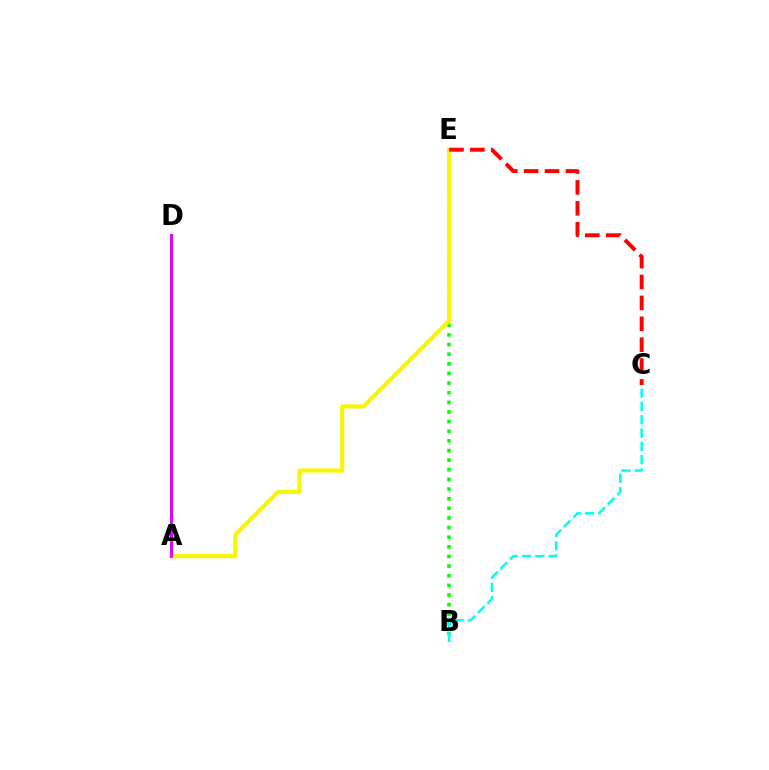{('A', 'D'): [{'color': '#0010ff', 'line_style': 'solid', 'thickness': 1.87}, {'color': '#ee00ff', 'line_style': 'solid', 'thickness': 2.02}], ('B', 'E'): [{'color': '#08ff00', 'line_style': 'dotted', 'thickness': 2.62}], ('A', 'E'): [{'color': '#fcf500', 'line_style': 'solid', 'thickness': 2.97}], ('B', 'C'): [{'color': '#00fff6', 'line_style': 'dashed', 'thickness': 1.81}], ('C', 'E'): [{'color': '#ff0000', 'line_style': 'dashed', 'thickness': 2.84}]}